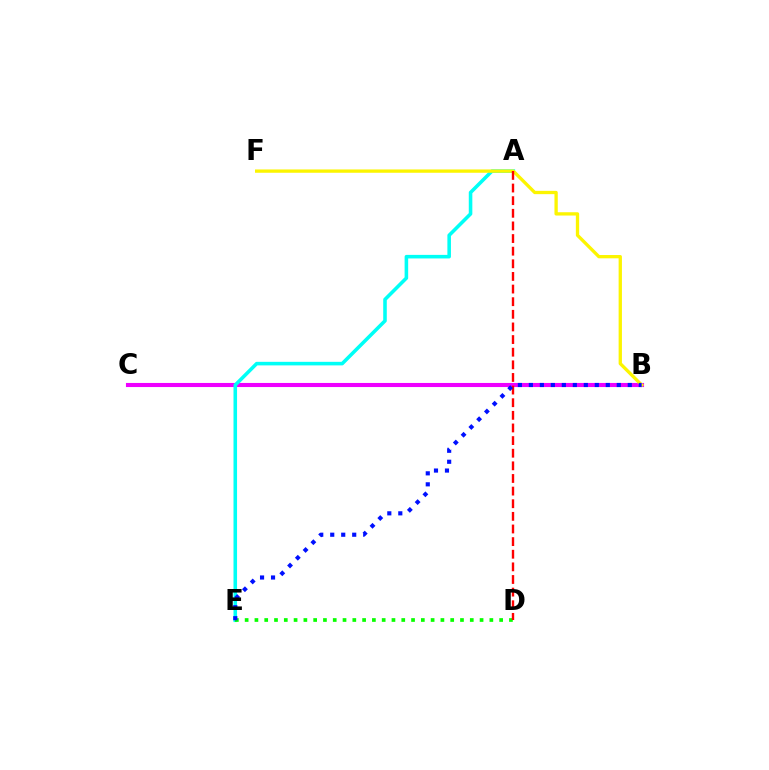{('B', 'C'): [{'color': '#ee00ff', 'line_style': 'solid', 'thickness': 2.95}], ('A', 'E'): [{'color': '#00fff6', 'line_style': 'solid', 'thickness': 2.57}], ('B', 'F'): [{'color': '#fcf500', 'line_style': 'solid', 'thickness': 2.38}], ('D', 'E'): [{'color': '#08ff00', 'line_style': 'dotted', 'thickness': 2.66}], ('A', 'D'): [{'color': '#ff0000', 'line_style': 'dashed', 'thickness': 1.72}], ('B', 'E'): [{'color': '#0010ff', 'line_style': 'dotted', 'thickness': 2.99}]}